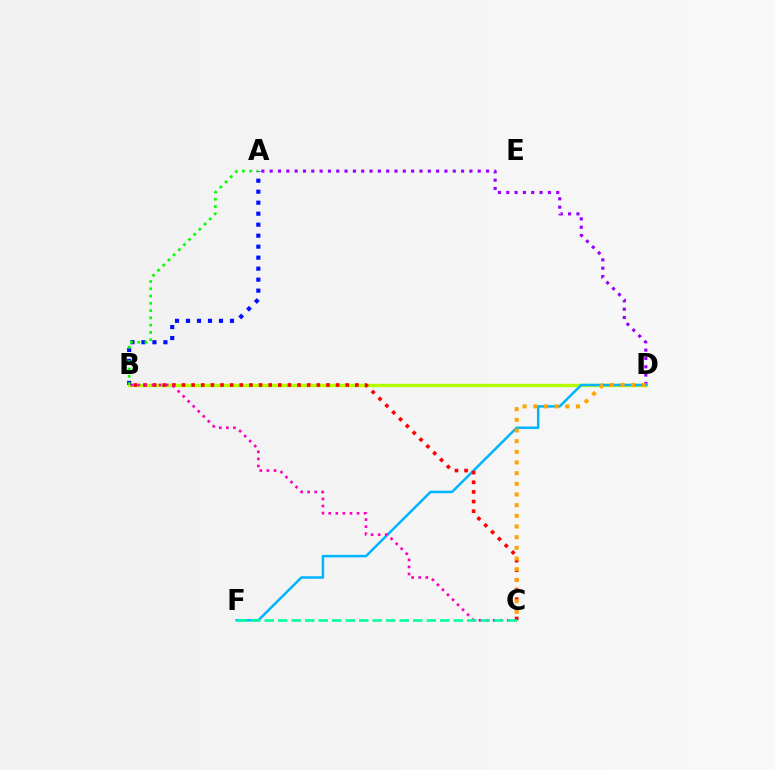{('B', 'D'): [{'color': '#b3ff00', 'line_style': 'solid', 'thickness': 2.44}], ('A', 'D'): [{'color': '#9b00ff', 'line_style': 'dotted', 'thickness': 2.26}], ('A', 'B'): [{'color': '#0010ff', 'line_style': 'dotted', 'thickness': 2.99}, {'color': '#08ff00', 'line_style': 'dotted', 'thickness': 1.98}], ('D', 'F'): [{'color': '#00b5ff', 'line_style': 'solid', 'thickness': 1.8}], ('B', 'C'): [{'color': '#ff0000', 'line_style': 'dotted', 'thickness': 2.62}, {'color': '#ff00bd', 'line_style': 'dotted', 'thickness': 1.92}], ('C', 'D'): [{'color': '#ffa500', 'line_style': 'dotted', 'thickness': 2.9}], ('C', 'F'): [{'color': '#00ff9d', 'line_style': 'dashed', 'thickness': 1.83}]}